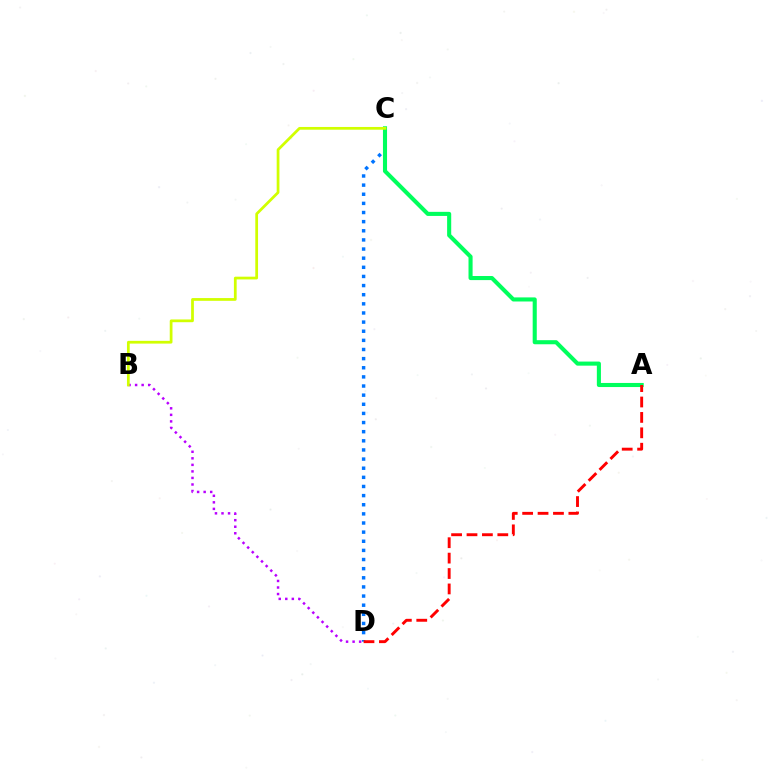{('C', 'D'): [{'color': '#0074ff', 'line_style': 'dotted', 'thickness': 2.48}], ('B', 'D'): [{'color': '#b900ff', 'line_style': 'dotted', 'thickness': 1.78}], ('A', 'C'): [{'color': '#00ff5c', 'line_style': 'solid', 'thickness': 2.94}], ('B', 'C'): [{'color': '#d1ff00', 'line_style': 'solid', 'thickness': 1.98}], ('A', 'D'): [{'color': '#ff0000', 'line_style': 'dashed', 'thickness': 2.09}]}